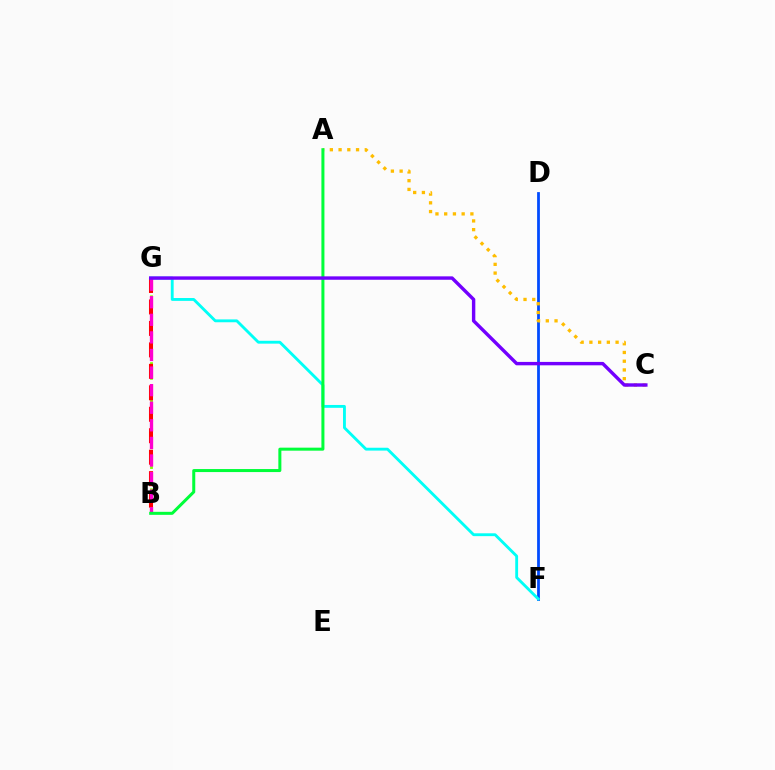{('D', 'F'): [{'color': '#004bff', 'line_style': 'solid', 'thickness': 2.0}], ('F', 'G'): [{'color': '#00fff6', 'line_style': 'solid', 'thickness': 2.05}], ('B', 'G'): [{'color': '#84ff00', 'line_style': 'dotted', 'thickness': 2.02}, {'color': '#ff0000', 'line_style': 'dashed', 'thickness': 2.92}, {'color': '#ff00cf', 'line_style': 'dashed', 'thickness': 2.39}], ('A', 'C'): [{'color': '#ffbd00', 'line_style': 'dotted', 'thickness': 2.37}], ('A', 'B'): [{'color': '#00ff39', 'line_style': 'solid', 'thickness': 2.17}], ('C', 'G'): [{'color': '#7200ff', 'line_style': 'solid', 'thickness': 2.45}]}